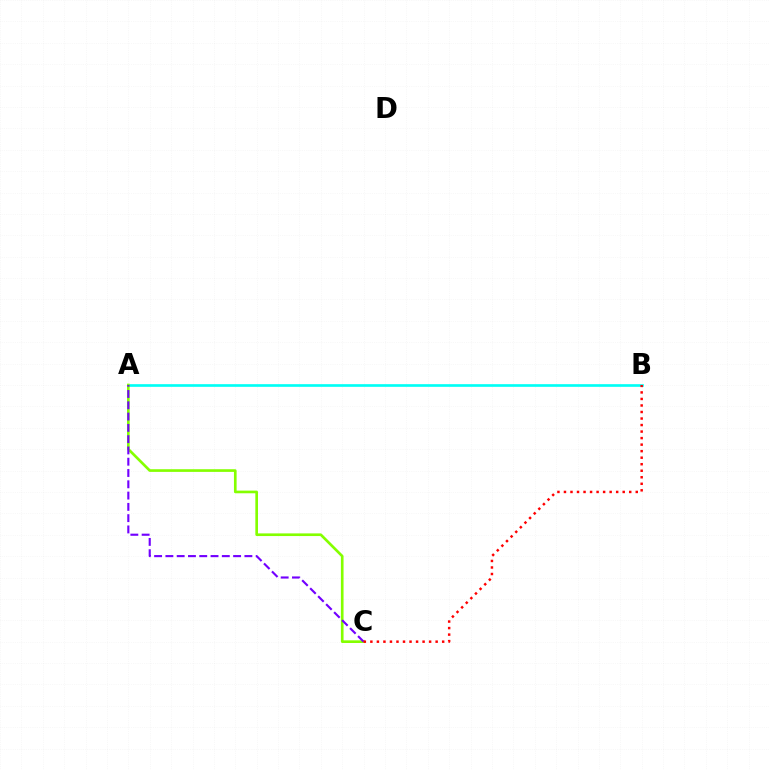{('A', 'B'): [{'color': '#00fff6', 'line_style': 'solid', 'thickness': 1.92}], ('A', 'C'): [{'color': '#84ff00', 'line_style': 'solid', 'thickness': 1.92}, {'color': '#7200ff', 'line_style': 'dashed', 'thickness': 1.53}], ('B', 'C'): [{'color': '#ff0000', 'line_style': 'dotted', 'thickness': 1.77}]}